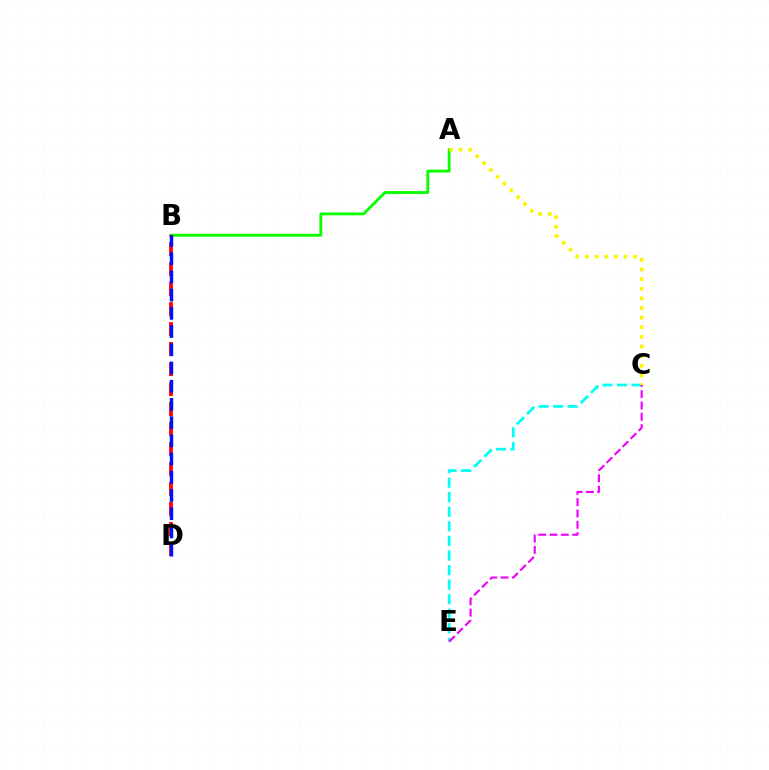{('C', 'E'): [{'color': '#00fff6', 'line_style': 'dashed', 'thickness': 1.98}, {'color': '#ee00ff', 'line_style': 'dashed', 'thickness': 1.54}], ('A', 'B'): [{'color': '#08ff00', 'line_style': 'solid', 'thickness': 2.04}], ('B', 'D'): [{'color': '#ff0000', 'line_style': 'dashed', 'thickness': 2.72}, {'color': '#0010ff', 'line_style': 'dashed', 'thickness': 2.47}], ('A', 'C'): [{'color': '#fcf500', 'line_style': 'dotted', 'thickness': 2.62}]}